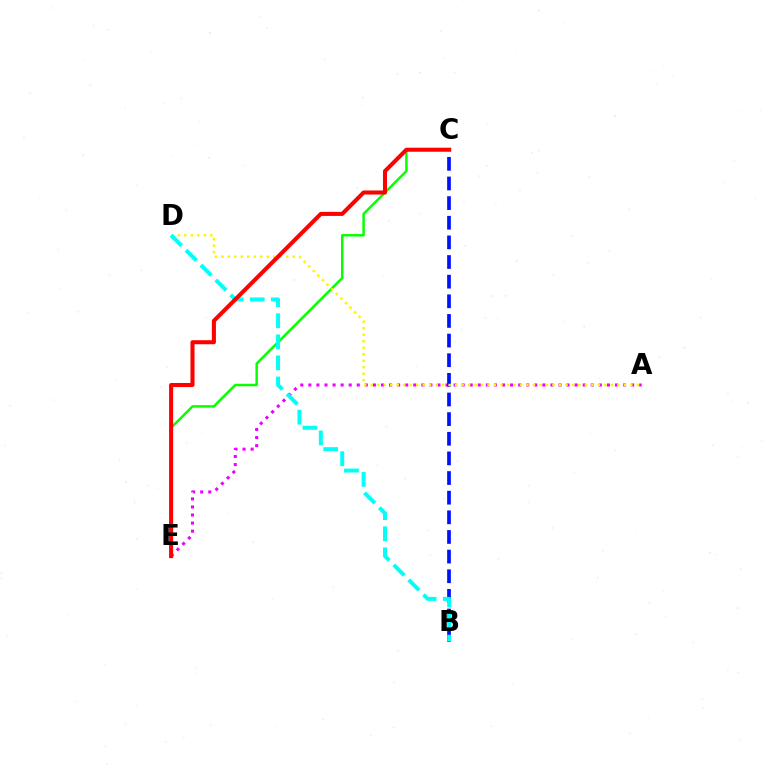{('C', 'E'): [{'color': '#08ff00', 'line_style': 'solid', 'thickness': 1.78}, {'color': '#ff0000', 'line_style': 'solid', 'thickness': 2.92}], ('A', 'E'): [{'color': '#ee00ff', 'line_style': 'dotted', 'thickness': 2.19}], ('B', 'C'): [{'color': '#0010ff', 'line_style': 'dashed', 'thickness': 2.67}], ('A', 'D'): [{'color': '#fcf500', 'line_style': 'dotted', 'thickness': 1.76}], ('B', 'D'): [{'color': '#00fff6', 'line_style': 'dashed', 'thickness': 2.86}]}